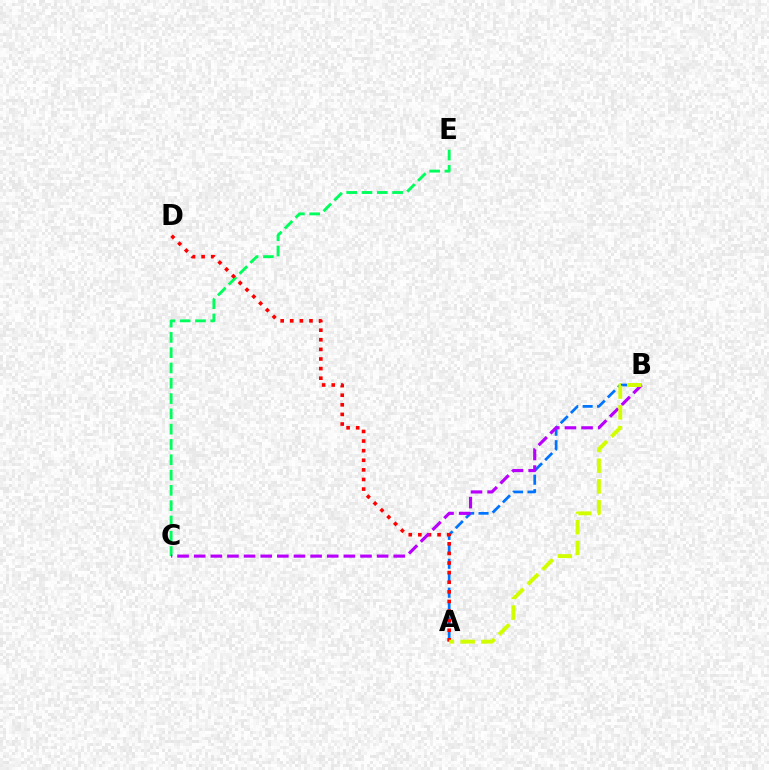{('A', 'B'): [{'color': '#0074ff', 'line_style': 'dashed', 'thickness': 1.96}, {'color': '#d1ff00', 'line_style': 'dashed', 'thickness': 2.82}], ('C', 'E'): [{'color': '#00ff5c', 'line_style': 'dashed', 'thickness': 2.08}], ('A', 'D'): [{'color': '#ff0000', 'line_style': 'dotted', 'thickness': 2.61}], ('B', 'C'): [{'color': '#b900ff', 'line_style': 'dashed', 'thickness': 2.26}]}